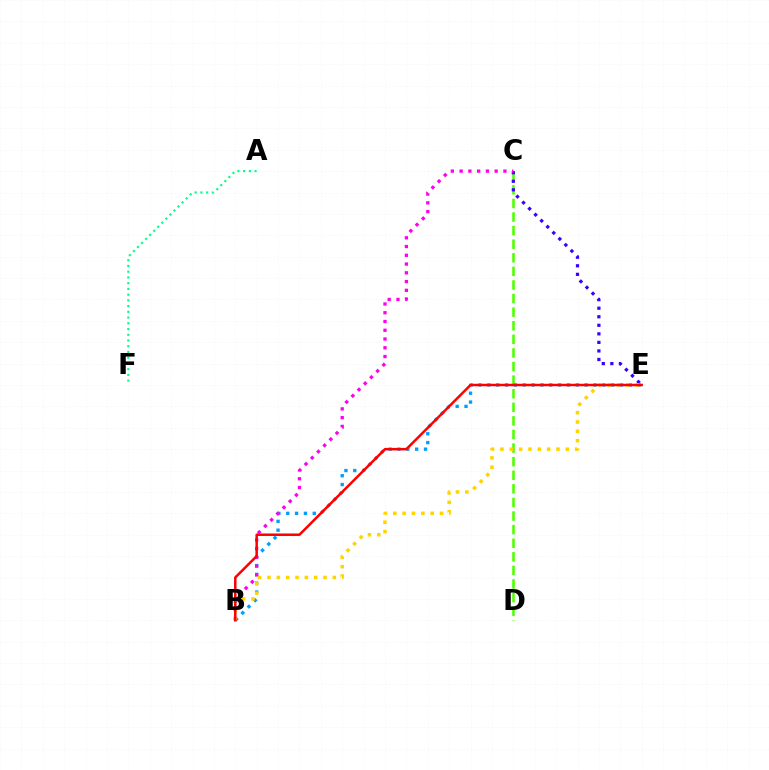{('C', 'D'): [{'color': '#4fff00', 'line_style': 'dashed', 'thickness': 1.85}], ('C', 'E'): [{'color': '#3700ff', 'line_style': 'dotted', 'thickness': 2.32}], ('A', 'F'): [{'color': '#00ff86', 'line_style': 'dotted', 'thickness': 1.56}], ('B', 'E'): [{'color': '#009eff', 'line_style': 'dotted', 'thickness': 2.4}, {'color': '#ffd500', 'line_style': 'dotted', 'thickness': 2.54}, {'color': '#ff0000', 'line_style': 'solid', 'thickness': 1.8}], ('B', 'C'): [{'color': '#ff00ed', 'line_style': 'dotted', 'thickness': 2.38}]}